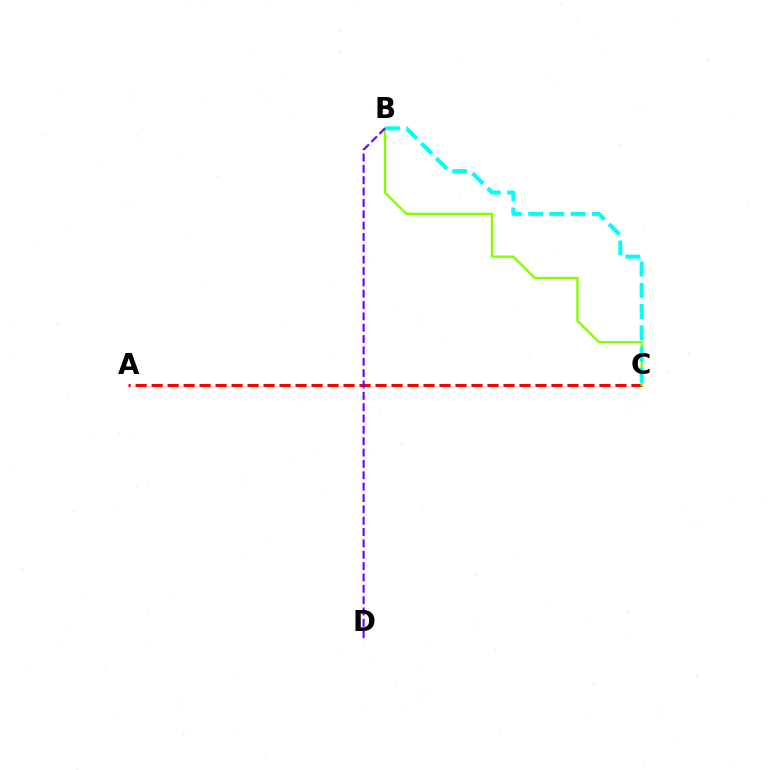{('A', 'C'): [{'color': '#ff0000', 'line_style': 'dashed', 'thickness': 2.17}], ('B', 'C'): [{'color': '#84ff00', 'line_style': 'solid', 'thickness': 1.7}, {'color': '#00fff6', 'line_style': 'dashed', 'thickness': 2.89}], ('B', 'D'): [{'color': '#7200ff', 'line_style': 'dashed', 'thickness': 1.54}]}